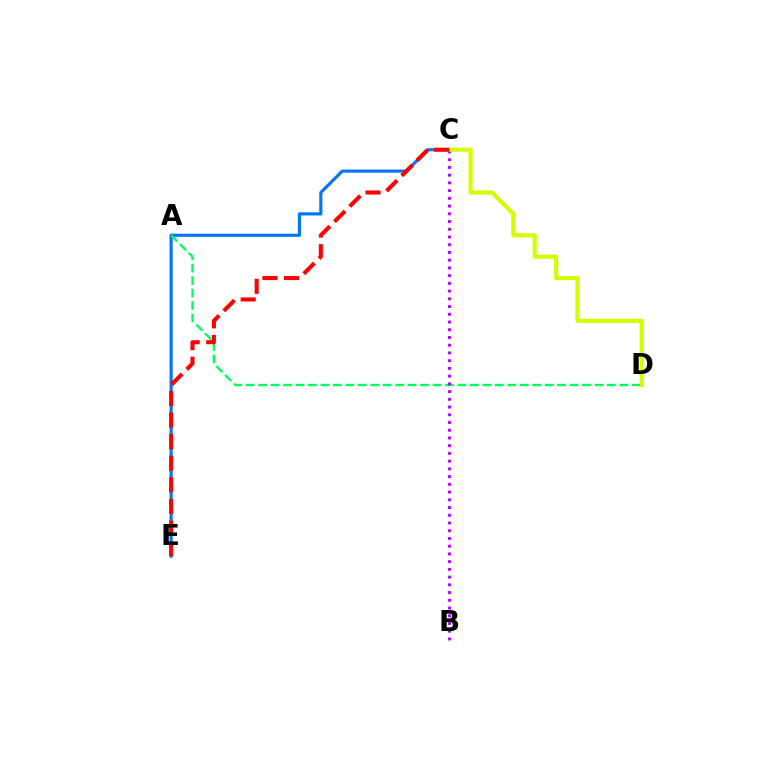{('C', 'E'): [{'color': '#0074ff', 'line_style': 'solid', 'thickness': 2.25}, {'color': '#ff0000', 'line_style': 'dashed', 'thickness': 2.93}], ('A', 'D'): [{'color': '#00ff5c', 'line_style': 'dashed', 'thickness': 1.69}], ('B', 'C'): [{'color': '#b900ff', 'line_style': 'dotted', 'thickness': 2.1}], ('C', 'D'): [{'color': '#d1ff00', 'line_style': 'solid', 'thickness': 2.98}]}